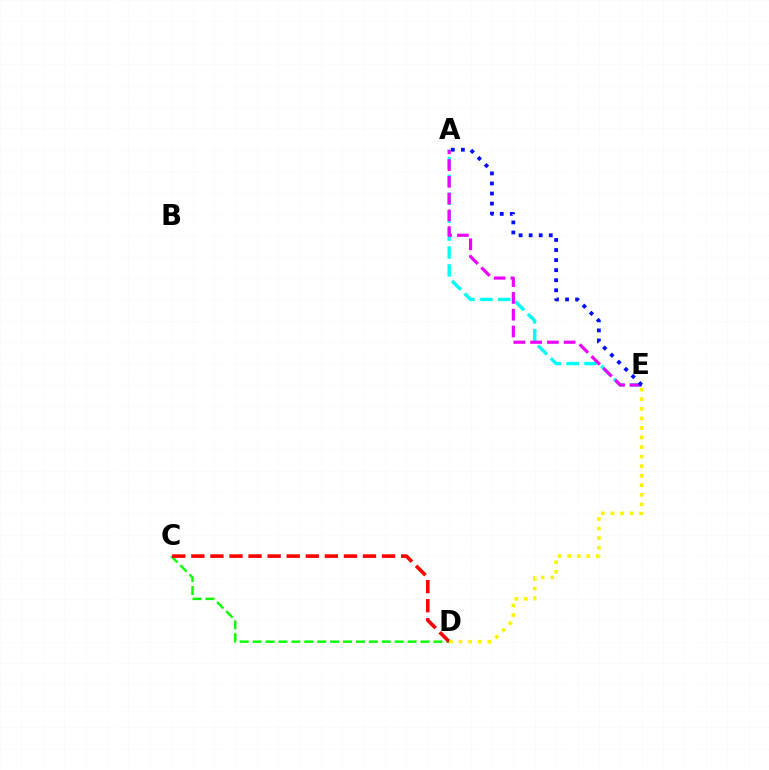{('A', 'E'): [{'color': '#00fff6', 'line_style': 'dashed', 'thickness': 2.43}, {'color': '#ee00ff', 'line_style': 'dashed', 'thickness': 2.28}, {'color': '#0010ff', 'line_style': 'dotted', 'thickness': 2.73}], ('C', 'D'): [{'color': '#08ff00', 'line_style': 'dashed', 'thickness': 1.75}, {'color': '#ff0000', 'line_style': 'dashed', 'thickness': 2.59}], ('D', 'E'): [{'color': '#fcf500', 'line_style': 'dotted', 'thickness': 2.6}]}